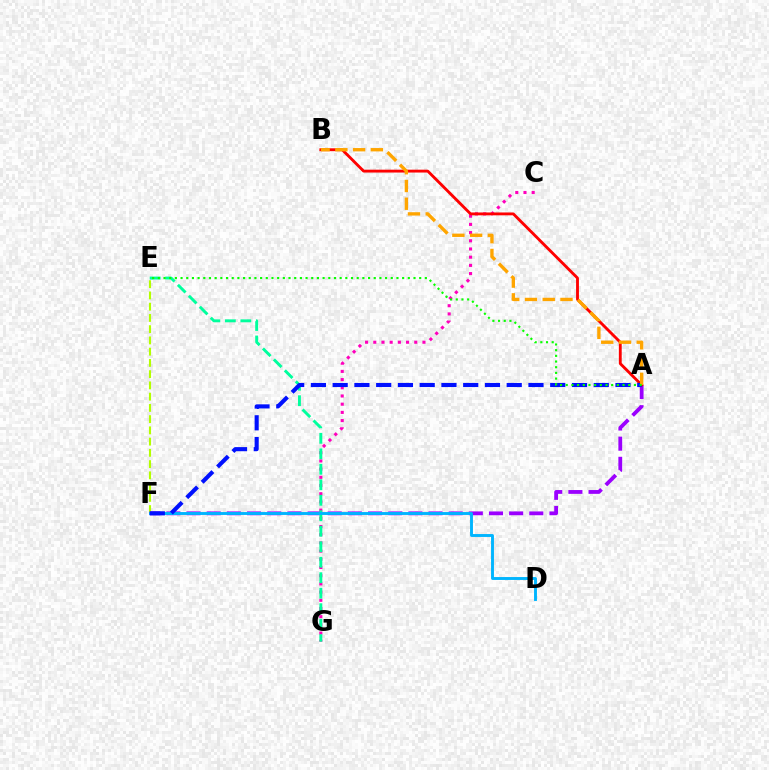{('C', 'G'): [{'color': '#ff00bd', 'line_style': 'dotted', 'thickness': 2.23}], ('E', 'F'): [{'color': '#b3ff00', 'line_style': 'dashed', 'thickness': 1.53}], ('A', 'F'): [{'color': '#9b00ff', 'line_style': 'dashed', 'thickness': 2.74}, {'color': '#0010ff', 'line_style': 'dashed', 'thickness': 2.96}], ('A', 'B'): [{'color': '#ff0000', 'line_style': 'solid', 'thickness': 2.06}, {'color': '#ffa500', 'line_style': 'dashed', 'thickness': 2.41}], ('E', 'G'): [{'color': '#00ff9d', 'line_style': 'dashed', 'thickness': 2.1}], ('D', 'F'): [{'color': '#00b5ff', 'line_style': 'solid', 'thickness': 2.09}], ('A', 'E'): [{'color': '#08ff00', 'line_style': 'dotted', 'thickness': 1.54}]}